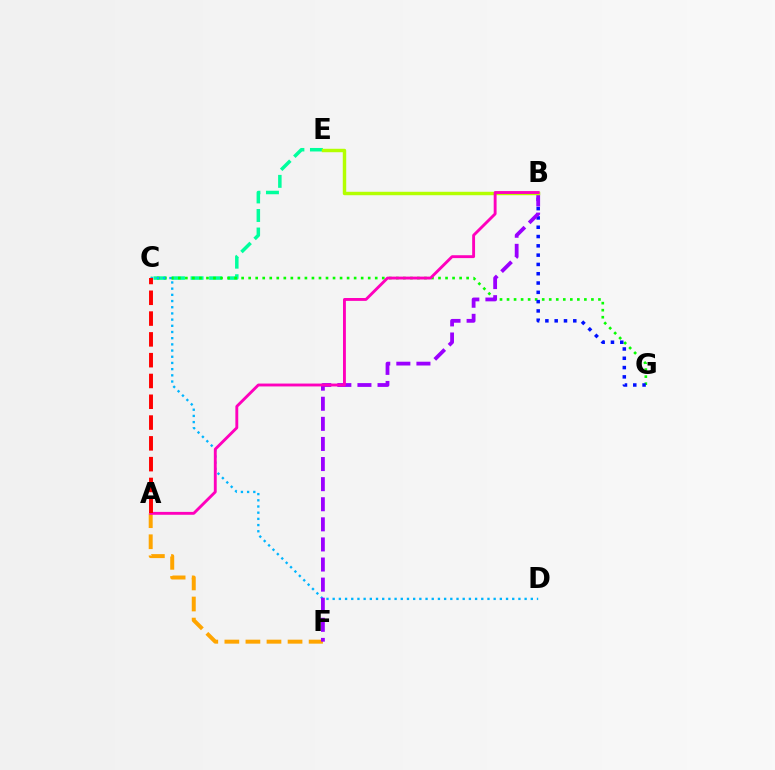{('C', 'E'): [{'color': '#00ff9d', 'line_style': 'dashed', 'thickness': 2.52}], ('A', 'F'): [{'color': '#ffa500', 'line_style': 'dashed', 'thickness': 2.86}], ('C', 'G'): [{'color': '#08ff00', 'line_style': 'dotted', 'thickness': 1.91}], ('C', 'D'): [{'color': '#00b5ff', 'line_style': 'dotted', 'thickness': 1.68}], ('B', 'G'): [{'color': '#0010ff', 'line_style': 'dotted', 'thickness': 2.53}], ('B', 'F'): [{'color': '#9b00ff', 'line_style': 'dashed', 'thickness': 2.73}], ('B', 'E'): [{'color': '#b3ff00', 'line_style': 'solid', 'thickness': 2.47}], ('A', 'B'): [{'color': '#ff00bd', 'line_style': 'solid', 'thickness': 2.07}], ('A', 'C'): [{'color': '#ff0000', 'line_style': 'dashed', 'thickness': 2.83}]}